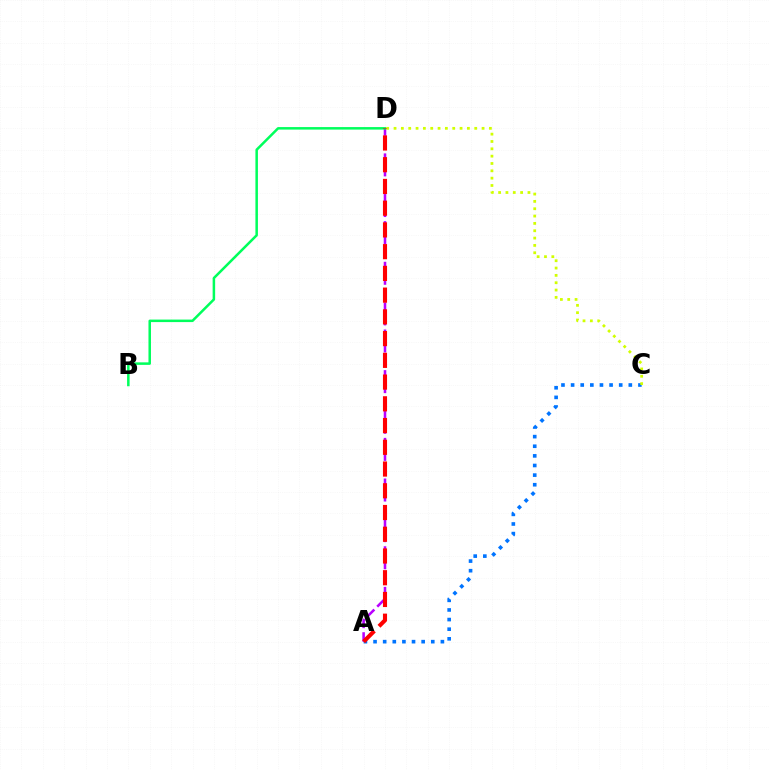{('A', 'D'): [{'color': '#b900ff', 'line_style': 'dashed', 'thickness': 1.84}, {'color': '#ff0000', 'line_style': 'dashed', 'thickness': 2.95}], ('A', 'C'): [{'color': '#0074ff', 'line_style': 'dotted', 'thickness': 2.61}], ('B', 'D'): [{'color': '#00ff5c', 'line_style': 'solid', 'thickness': 1.81}], ('C', 'D'): [{'color': '#d1ff00', 'line_style': 'dotted', 'thickness': 1.99}]}